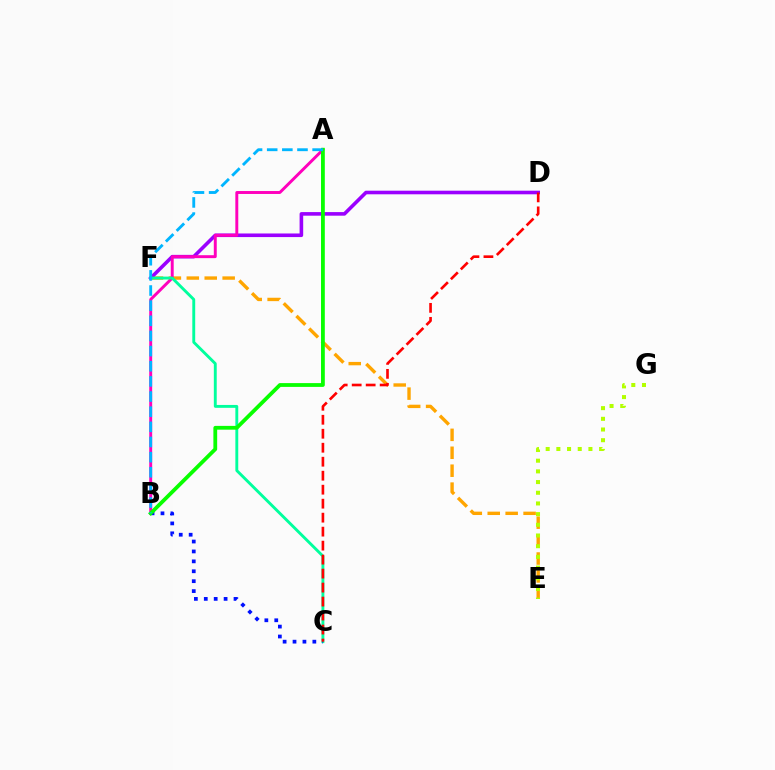{('E', 'F'): [{'color': '#ffa500', 'line_style': 'dashed', 'thickness': 2.44}], ('D', 'F'): [{'color': '#9b00ff', 'line_style': 'solid', 'thickness': 2.59}], ('A', 'B'): [{'color': '#ff00bd', 'line_style': 'solid', 'thickness': 2.12}, {'color': '#08ff00', 'line_style': 'solid', 'thickness': 2.73}, {'color': '#00b5ff', 'line_style': 'dashed', 'thickness': 2.06}], ('C', 'F'): [{'color': '#00ff9d', 'line_style': 'solid', 'thickness': 2.08}], ('B', 'C'): [{'color': '#0010ff', 'line_style': 'dotted', 'thickness': 2.69}], ('E', 'G'): [{'color': '#b3ff00', 'line_style': 'dotted', 'thickness': 2.9}], ('C', 'D'): [{'color': '#ff0000', 'line_style': 'dashed', 'thickness': 1.9}]}